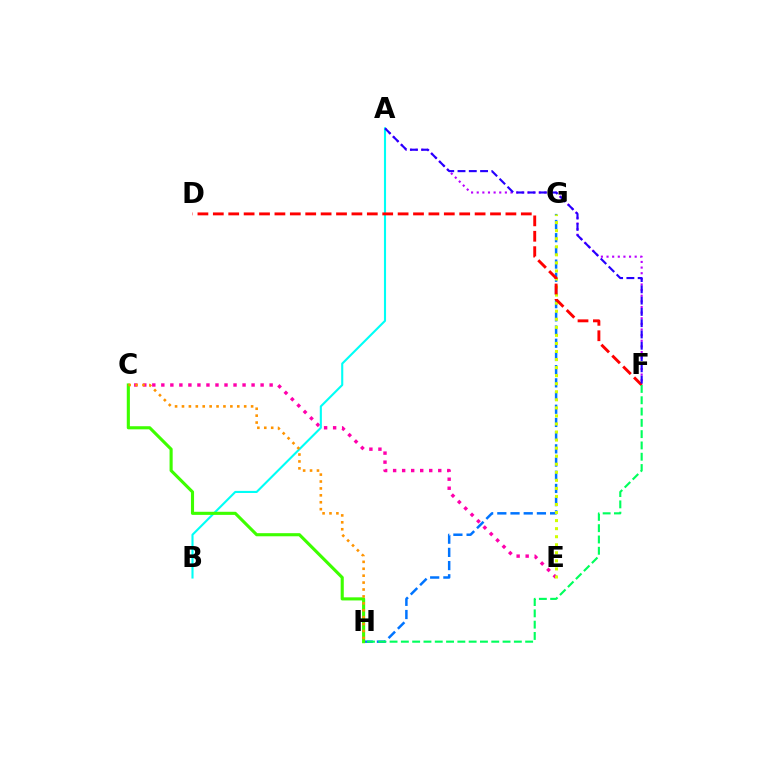{('C', 'E'): [{'color': '#ff00ac', 'line_style': 'dotted', 'thickness': 2.45}], ('A', 'F'): [{'color': '#b900ff', 'line_style': 'dotted', 'thickness': 1.53}, {'color': '#2500ff', 'line_style': 'dashed', 'thickness': 1.53}], ('G', 'H'): [{'color': '#0074ff', 'line_style': 'dashed', 'thickness': 1.79}], ('A', 'B'): [{'color': '#00fff6', 'line_style': 'solid', 'thickness': 1.52}], ('E', 'G'): [{'color': '#d1ff00', 'line_style': 'dotted', 'thickness': 2.19}], ('D', 'F'): [{'color': '#ff0000', 'line_style': 'dashed', 'thickness': 2.09}], ('F', 'H'): [{'color': '#00ff5c', 'line_style': 'dashed', 'thickness': 1.53}], ('C', 'H'): [{'color': '#3dff00', 'line_style': 'solid', 'thickness': 2.24}, {'color': '#ff9400', 'line_style': 'dotted', 'thickness': 1.88}]}